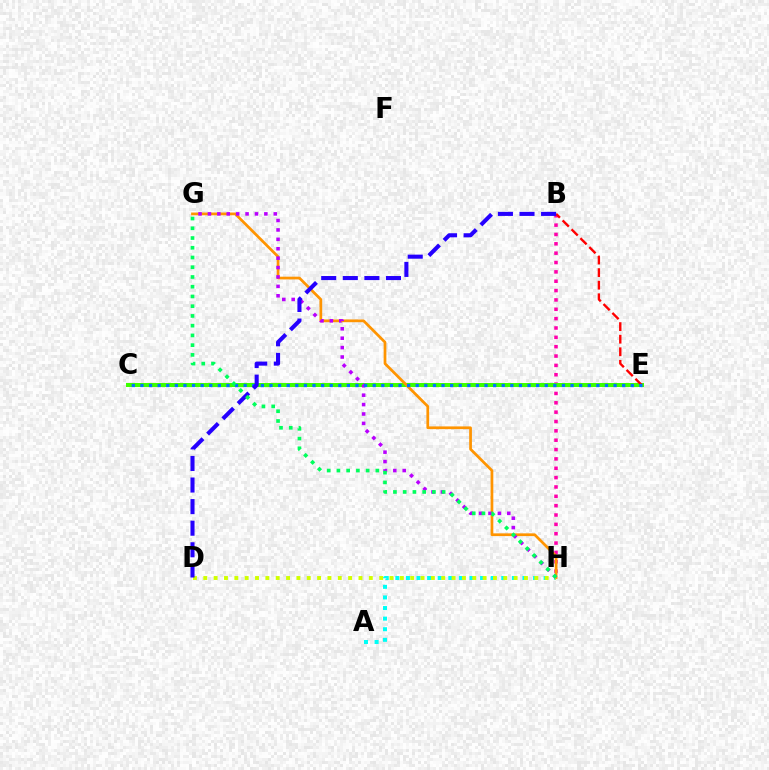{('A', 'H'): [{'color': '#00fff6', 'line_style': 'dotted', 'thickness': 2.88}], ('B', 'H'): [{'color': '#ff00ac', 'line_style': 'dotted', 'thickness': 2.54}], ('C', 'E'): [{'color': '#3dff00', 'line_style': 'solid', 'thickness': 2.87}, {'color': '#0074ff', 'line_style': 'dotted', 'thickness': 2.34}], ('G', 'H'): [{'color': '#ff9400', 'line_style': 'solid', 'thickness': 1.97}, {'color': '#b900ff', 'line_style': 'dotted', 'thickness': 2.56}, {'color': '#00ff5c', 'line_style': 'dotted', 'thickness': 2.65}], ('D', 'H'): [{'color': '#d1ff00', 'line_style': 'dotted', 'thickness': 2.81}], ('B', 'E'): [{'color': '#ff0000', 'line_style': 'dashed', 'thickness': 1.71}], ('B', 'D'): [{'color': '#2500ff', 'line_style': 'dashed', 'thickness': 2.93}]}